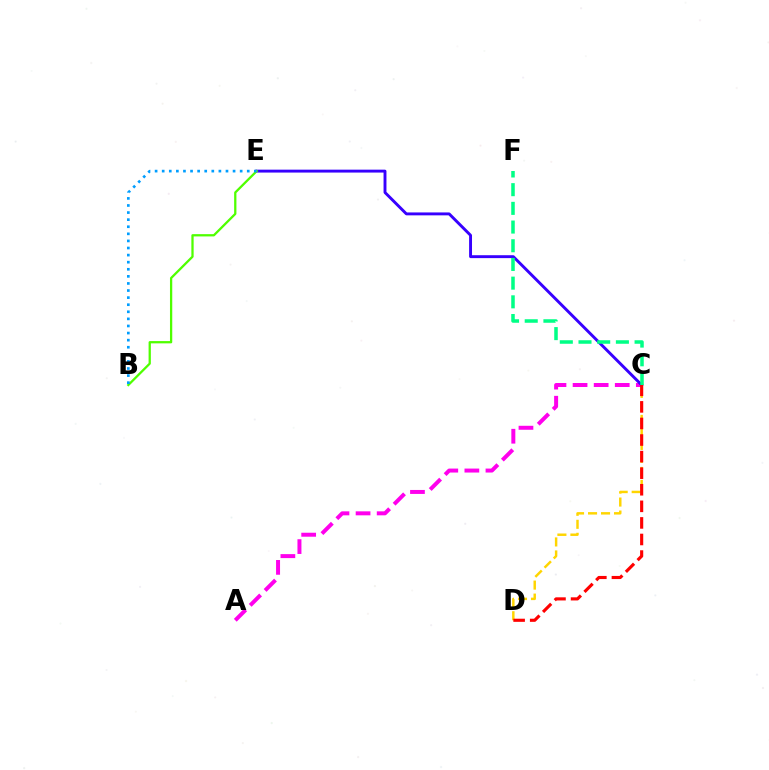{('A', 'C'): [{'color': '#ff00ed', 'line_style': 'dashed', 'thickness': 2.86}], ('C', 'E'): [{'color': '#3700ff', 'line_style': 'solid', 'thickness': 2.09}], ('B', 'E'): [{'color': '#4fff00', 'line_style': 'solid', 'thickness': 1.64}, {'color': '#009eff', 'line_style': 'dotted', 'thickness': 1.93}], ('C', 'D'): [{'color': '#ffd500', 'line_style': 'dashed', 'thickness': 1.77}, {'color': '#ff0000', 'line_style': 'dashed', 'thickness': 2.25}], ('C', 'F'): [{'color': '#00ff86', 'line_style': 'dashed', 'thickness': 2.54}]}